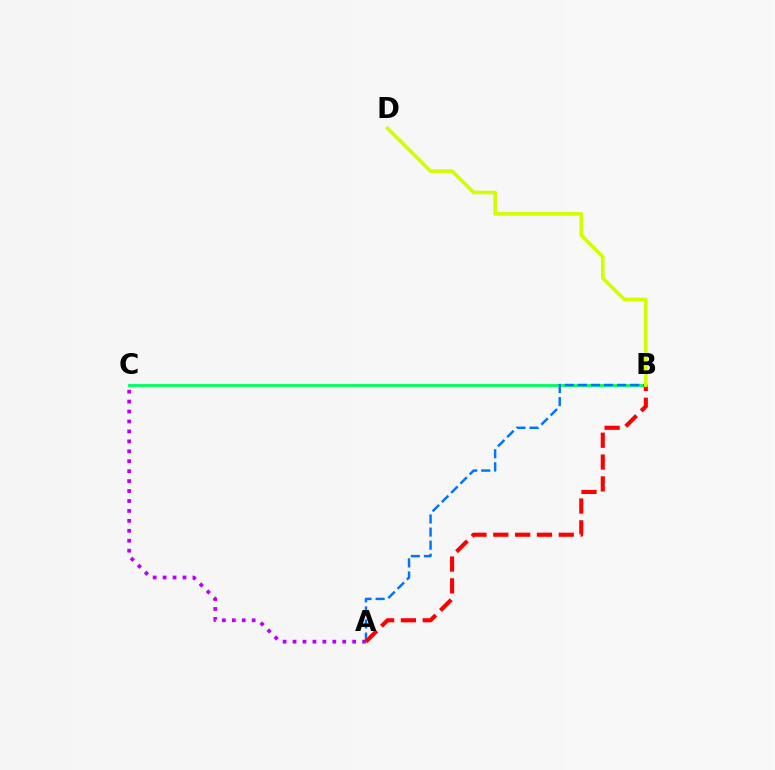{('B', 'C'): [{'color': '#00ff5c', 'line_style': 'solid', 'thickness': 2.05}], ('A', 'C'): [{'color': '#b900ff', 'line_style': 'dotted', 'thickness': 2.7}], ('A', 'B'): [{'color': '#0074ff', 'line_style': 'dashed', 'thickness': 1.78}, {'color': '#ff0000', 'line_style': 'dashed', 'thickness': 2.97}], ('B', 'D'): [{'color': '#d1ff00', 'line_style': 'solid', 'thickness': 2.62}]}